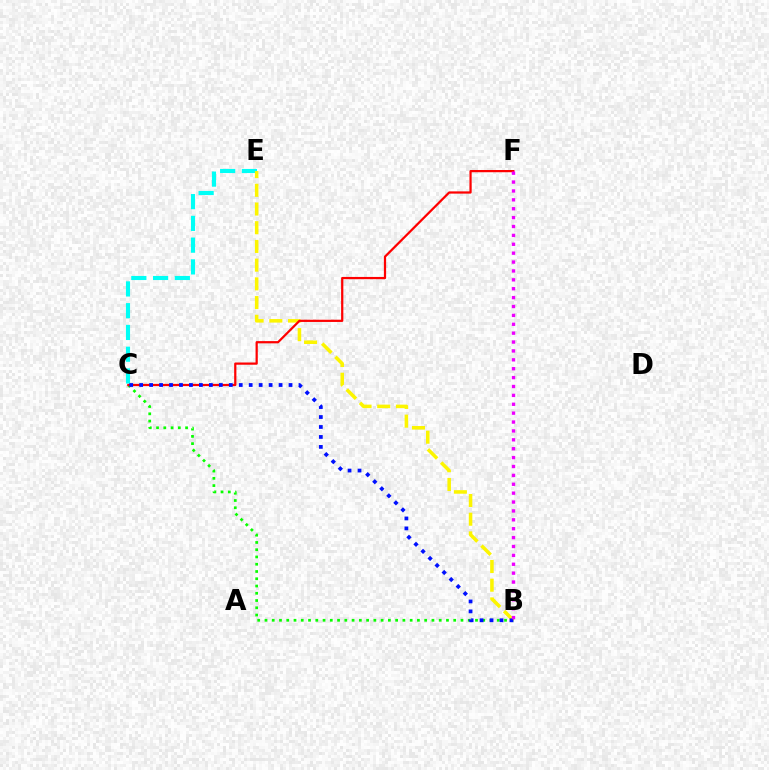{('C', 'E'): [{'color': '#00fff6', 'line_style': 'dashed', 'thickness': 2.96}], ('B', 'C'): [{'color': '#08ff00', 'line_style': 'dotted', 'thickness': 1.97}, {'color': '#0010ff', 'line_style': 'dotted', 'thickness': 2.71}], ('B', 'E'): [{'color': '#fcf500', 'line_style': 'dashed', 'thickness': 2.54}], ('C', 'F'): [{'color': '#ff0000', 'line_style': 'solid', 'thickness': 1.61}], ('B', 'F'): [{'color': '#ee00ff', 'line_style': 'dotted', 'thickness': 2.41}]}